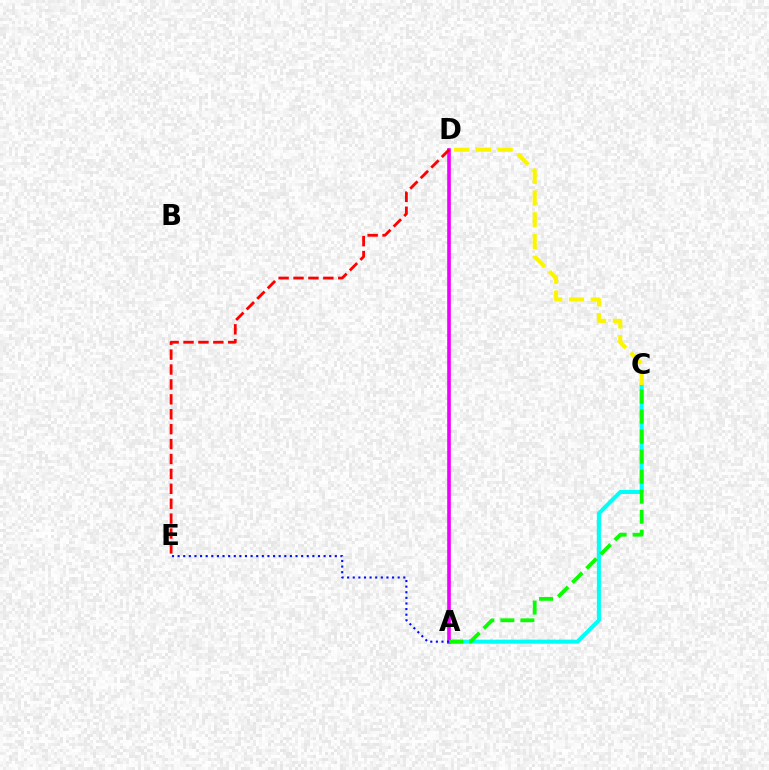{('A', 'C'): [{'color': '#00fff6', 'line_style': 'solid', 'thickness': 2.92}, {'color': '#08ff00', 'line_style': 'dashed', 'thickness': 2.72}], ('A', 'D'): [{'color': '#ee00ff', 'line_style': 'solid', 'thickness': 2.61}], ('D', 'E'): [{'color': '#ff0000', 'line_style': 'dashed', 'thickness': 2.03}], ('A', 'E'): [{'color': '#0010ff', 'line_style': 'dotted', 'thickness': 1.53}], ('C', 'D'): [{'color': '#fcf500', 'line_style': 'dashed', 'thickness': 2.96}]}